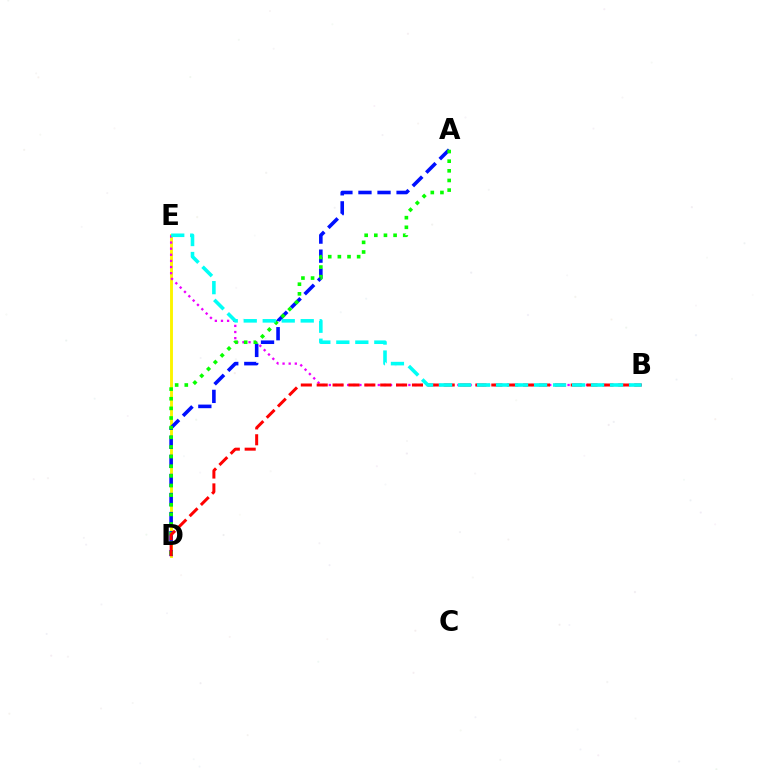{('D', 'E'): [{'color': '#fcf500', 'line_style': 'solid', 'thickness': 2.08}], ('A', 'D'): [{'color': '#0010ff', 'line_style': 'dashed', 'thickness': 2.59}, {'color': '#08ff00', 'line_style': 'dotted', 'thickness': 2.62}], ('B', 'E'): [{'color': '#ee00ff', 'line_style': 'dotted', 'thickness': 1.66}, {'color': '#00fff6', 'line_style': 'dashed', 'thickness': 2.58}], ('B', 'D'): [{'color': '#ff0000', 'line_style': 'dashed', 'thickness': 2.16}]}